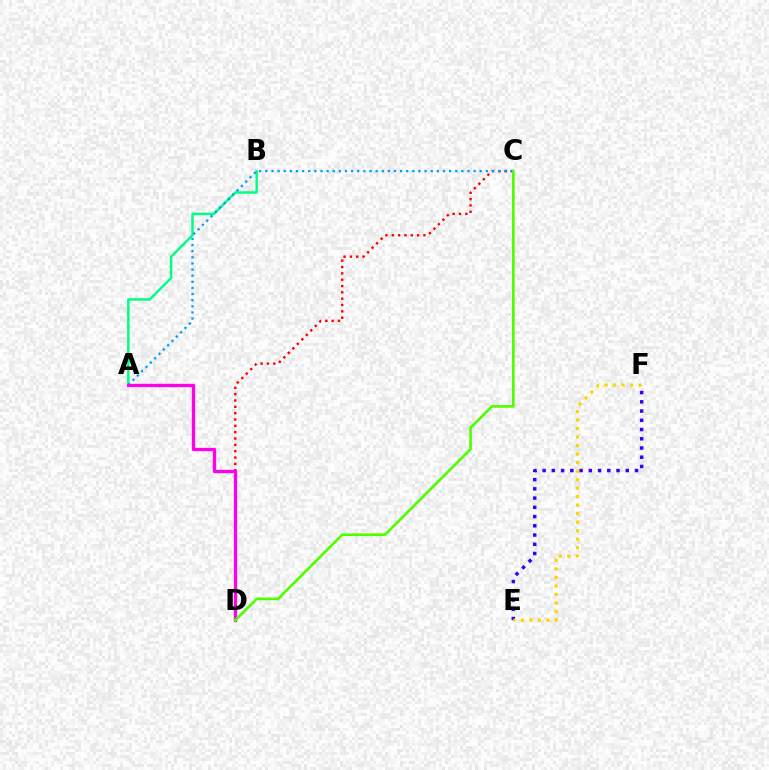{('C', 'D'): [{'color': '#ff0000', 'line_style': 'dotted', 'thickness': 1.72}, {'color': '#4fff00', 'line_style': 'solid', 'thickness': 1.92}], ('A', 'B'): [{'color': '#00ff86', 'line_style': 'solid', 'thickness': 1.8}], ('A', 'C'): [{'color': '#009eff', 'line_style': 'dotted', 'thickness': 1.66}], ('E', 'F'): [{'color': '#3700ff', 'line_style': 'dotted', 'thickness': 2.51}, {'color': '#ffd500', 'line_style': 'dotted', 'thickness': 2.31}], ('A', 'D'): [{'color': '#ff00ed', 'line_style': 'solid', 'thickness': 2.38}]}